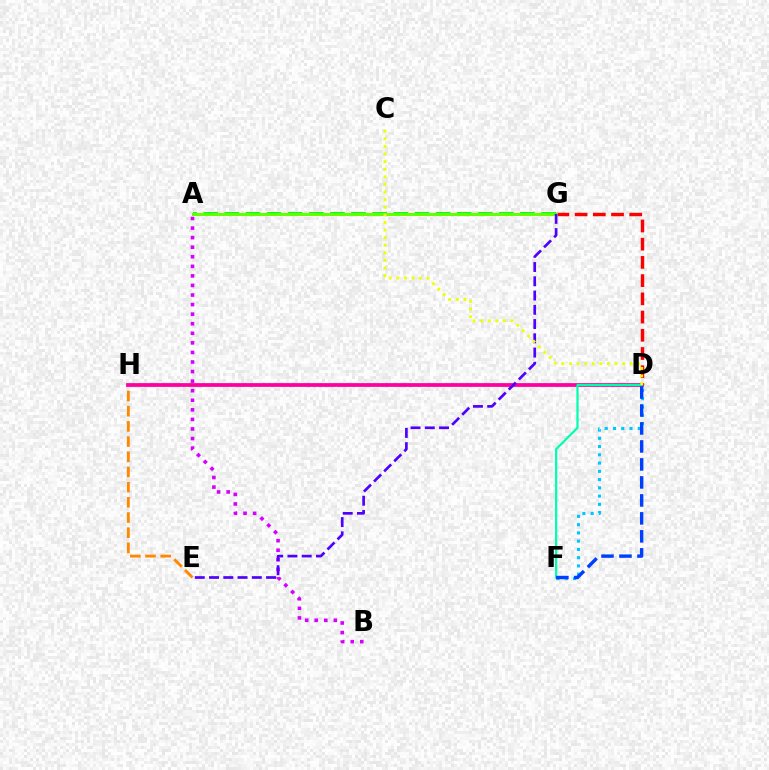{('D', 'G'): [{'color': '#ff0000', 'line_style': 'dashed', 'thickness': 2.48}], ('A', 'B'): [{'color': '#d600ff', 'line_style': 'dotted', 'thickness': 2.6}], ('D', 'F'): [{'color': '#00c7ff', 'line_style': 'dotted', 'thickness': 2.24}, {'color': '#00ffaf', 'line_style': 'solid', 'thickness': 1.62}, {'color': '#003fff', 'line_style': 'dashed', 'thickness': 2.44}], ('E', 'H'): [{'color': '#ff8800', 'line_style': 'dashed', 'thickness': 2.06}], ('A', 'G'): [{'color': '#00ff27', 'line_style': 'dashed', 'thickness': 2.87}, {'color': '#66ff00', 'line_style': 'solid', 'thickness': 2.15}], ('D', 'H'): [{'color': '#ff00a0', 'line_style': 'solid', 'thickness': 2.71}], ('E', 'G'): [{'color': '#4f00ff', 'line_style': 'dashed', 'thickness': 1.94}], ('C', 'D'): [{'color': '#eeff00', 'line_style': 'dotted', 'thickness': 2.07}]}